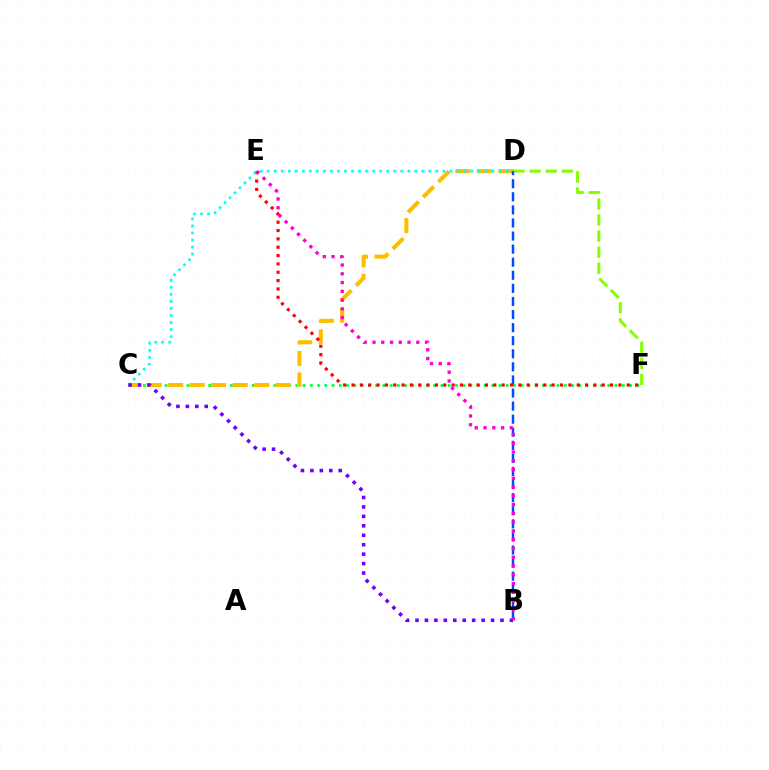{('C', 'F'): [{'color': '#00ff39', 'line_style': 'dotted', 'thickness': 1.97}], ('D', 'F'): [{'color': '#84ff00', 'line_style': 'dashed', 'thickness': 2.19}], ('C', 'D'): [{'color': '#ffbd00', 'line_style': 'dashed', 'thickness': 2.92}, {'color': '#00fff6', 'line_style': 'dotted', 'thickness': 1.91}], ('B', 'D'): [{'color': '#004bff', 'line_style': 'dashed', 'thickness': 1.78}], ('E', 'F'): [{'color': '#ff0000', 'line_style': 'dotted', 'thickness': 2.27}], ('B', 'C'): [{'color': '#7200ff', 'line_style': 'dotted', 'thickness': 2.57}], ('B', 'E'): [{'color': '#ff00cf', 'line_style': 'dotted', 'thickness': 2.38}]}